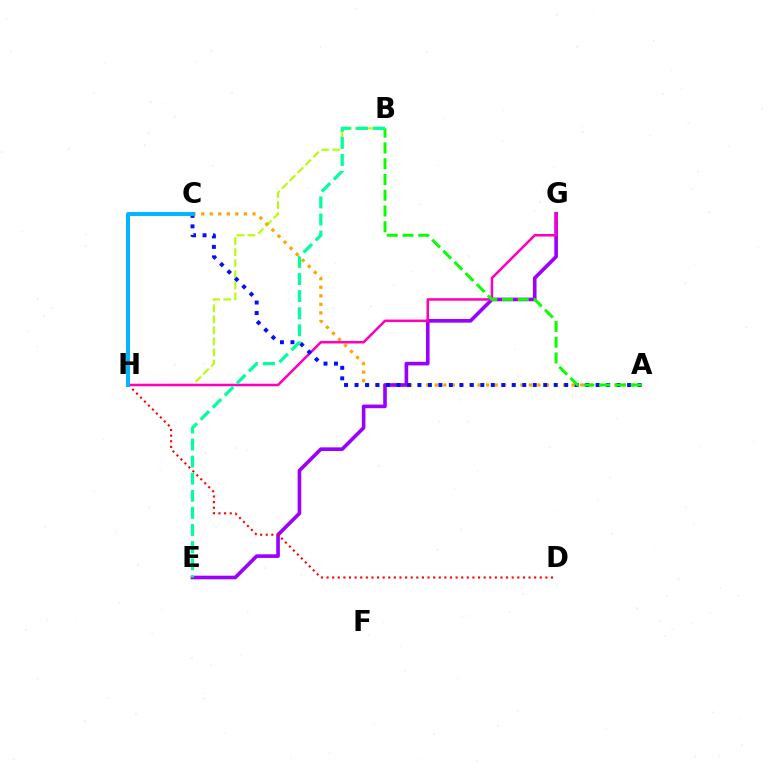{('B', 'H'): [{'color': '#b3ff00', 'line_style': 'dashed', 'thickness': 1.5}], ('A', 'C'): [{'color': '#ffa500', 'line_style': 'dotted', 'thickness': 2.32}, {'color': '#0010ff', 'line_style': 'dotted', 'thickness': 2.85}], ('E', 'G'): [{'color': '#9b00ff', 'line_style': 'solid', 'thickness': 2.62}], ('G', 'H'): [{'color': '#ff00bd', 'line_style': 'solid', 'thickness': 1.83}], ('D', 'H'): [{'color': '#ff0000', 'line_style': 'dotted', 'thickness': 1.52}], ('C', 'H'): [{'color': '#00b5ff', 'line_style': 'solid', 'thickness': 2.83}], ('A', 'B'): [{'color': '#08ff00', 'line_style': 'dashed', 'thickness': 2.14}], ('B', 'E'): [{'color': '#00ff9d', 'line_style': 'dashed', 'thickness': 2.32}]}